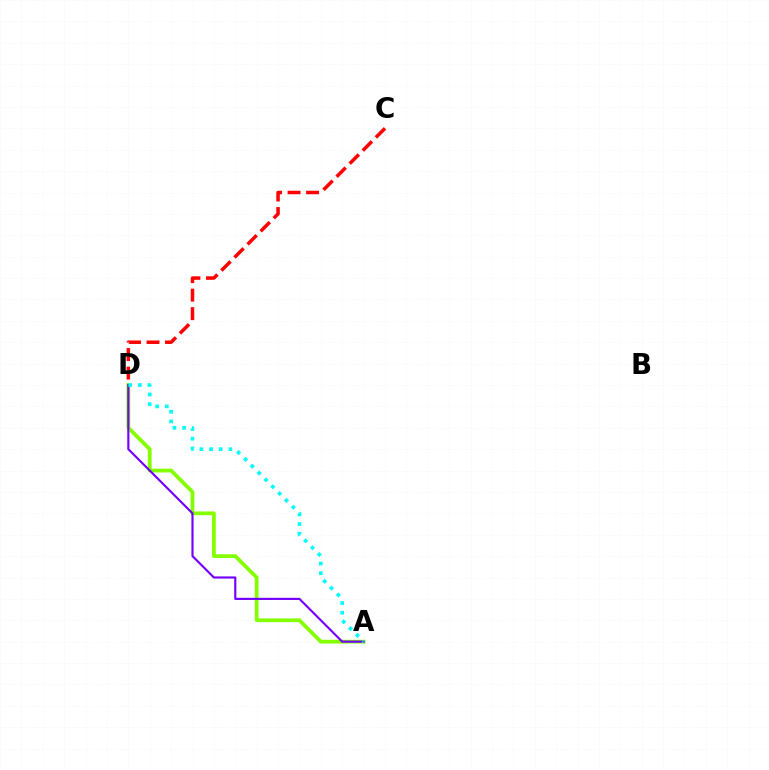{('A', 'D'): [{'color': '#84ff00', 'line_style': 'solid', 'thickness': 2.71}, {'color': '#7200ff', 'line_style': 'solid', 'thickness': 1.55}, {'color': '#00fff6', 'line_style': 'dotted', 'thickness': 2.63}], ('C', 'D'): [{'color': '#ff0000', 'line_style': 'dashed', 'thickness': 2.51}]}